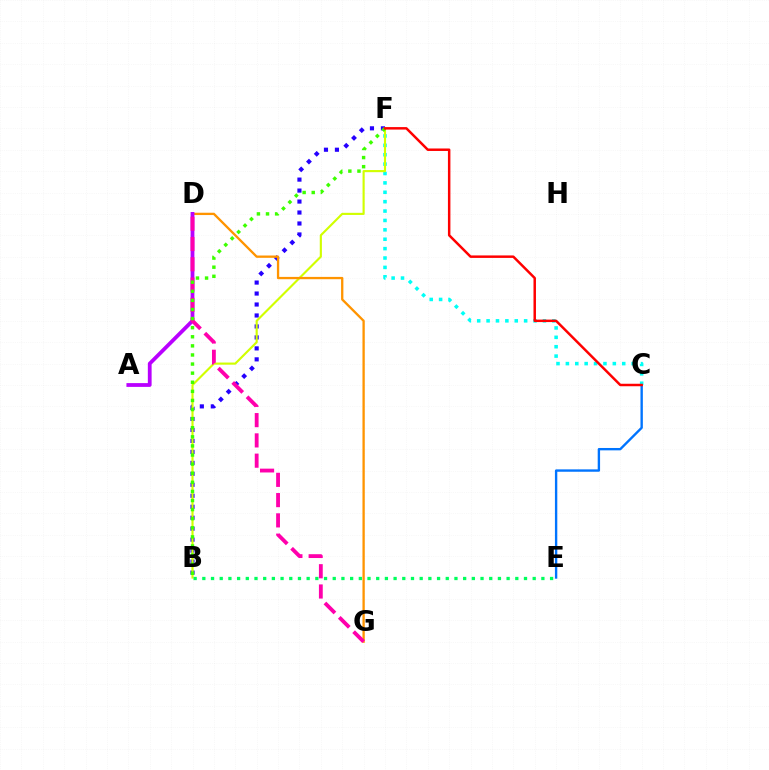{('C', 'E'): [{'color': '#0074ff', 'line_style': 'solid', 'thickness': 1.71}], ('B', 'F'): [{'color': '#2500ff', 'line_style': 'dotted', 'thickness': 2.98}, {'color': '#d1ff00', 'line_style': 'solid', 'thickness': 1.54}, {'color': '#3dff00', 'line_style': 'dotted', 'thickness': 2.47}], ('C', 'F'): [{'color': '#00fff6', 'line_style': 'dotted', 'thickness': 2.55}, {'color': '#ff0000', 'line_style': 'solid', 'thickness': 1.79}], ('D', 'G'): [{'color': '#ff9400', 'line_style': 'solid', 'thickness': 1.67}, {'color': '#ff00ac', 'line_style': 'dashed', 'thickness': 2.75}], ('B', 'E'): [{'color': '#00ff5c', 'line_style': 'dotted', 'thickness': 2.36}], ('A', 'D'): [{'color': '#b900ff', 'line_style': 'solid', 'thickness': 2.72}]}